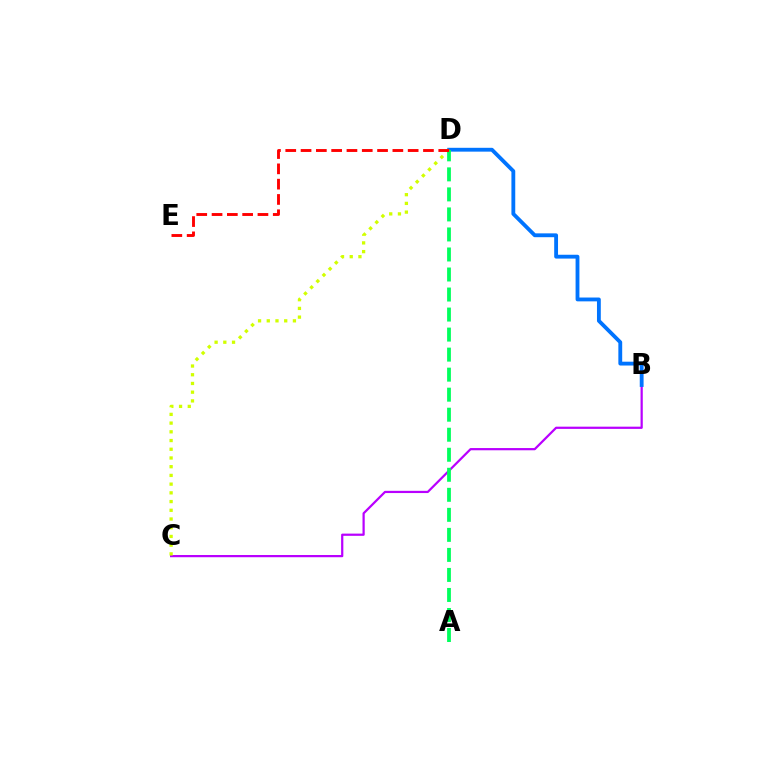{('B', 'C'): [{'color': '#b900ff', 'line_style': 'solid', 'thickness': 1.6}], ('B', 'D'): [{'color': '#0074ff', 'line_style': 'solid', 'thickness': 2.76}], ('C', 'D'): [{'color': '#d1ff00', 'line_style': 'dotted', 'thickness': 2.37}], ('A', 'D'): [{'color': '#00ff5c', 'line_style': 'dashed', 'thickness': 2.72}], ('D', 'E'): [{'color': '#ff0000', 'line_style': 'dashed', 'thickness': 2.08}]}